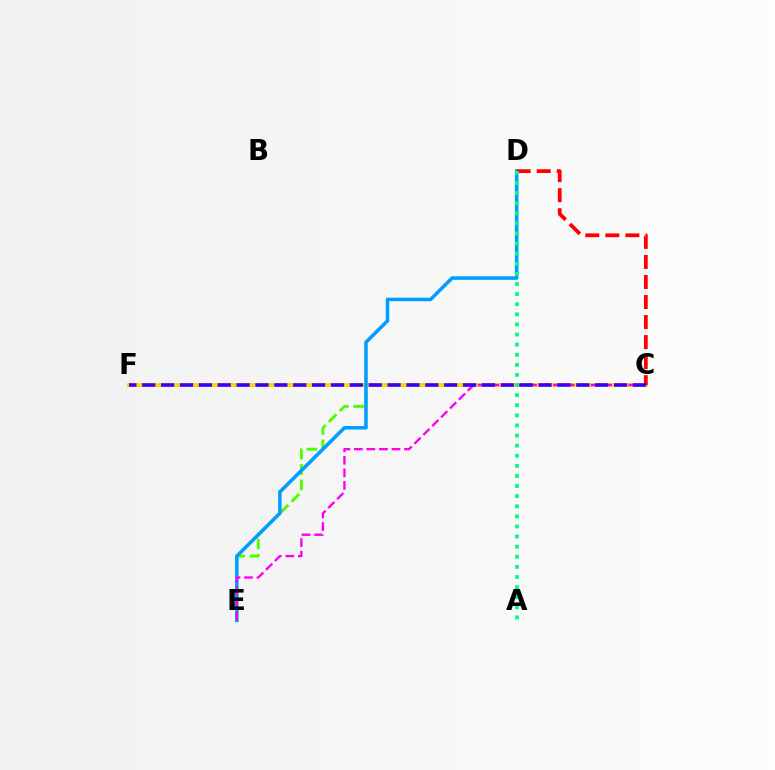{('C', 'E'): [{'color': '#4fff00', 'line_style': 'dashed', 'thickness': 2.09}, {'color': '#ff00ed', 'line_style': 'dashed', 'thickness': 1.7}], ('C', 'F'): [{'color': '#ffd500', 'line_style': 'solid', 'thickness': 2.8}, {'color': '#3700ff', 'line_style': 'dashed', 'thickness': 2.56}], ('D', 'E'): [{'color': '#009eff', 'line_style': 'solid', 'thickness': 2.55}], ('C', 'D'): [{'color': '#ff0000', 'line_style': 'dashed', 'thickness': 2.72}], ('A', 'D'): [{'color': '#00ff86', 'line_style': 'dotted', 'thickness': 2.74}]}